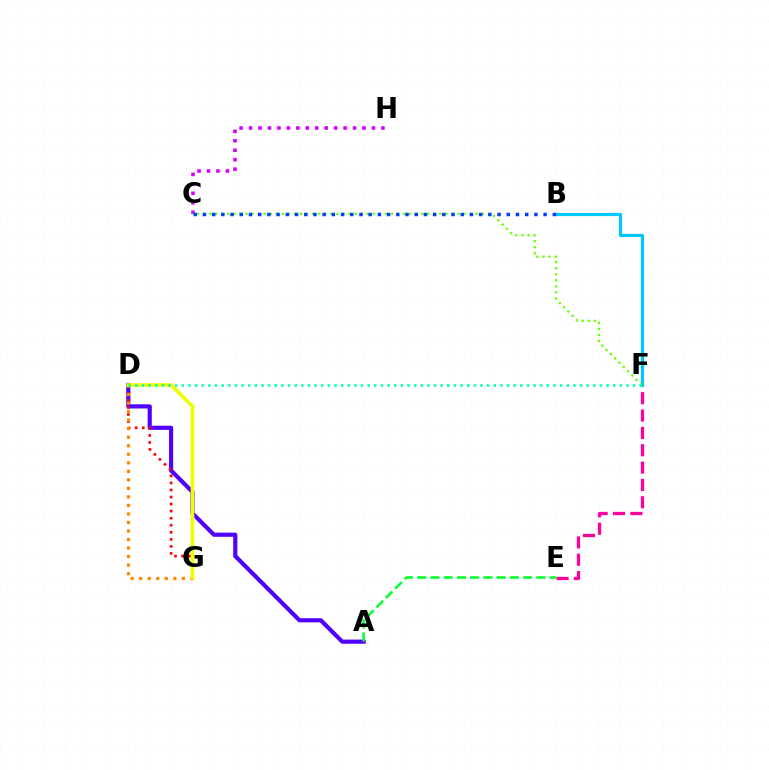{('A', 'D'): [{'color': '#4f00ff', 'line_style': 'solid', 'thickness': 3.0}], ('D', 'G'): [{'color': '#ff0000', 'line_style': 'dotted', 'thickness': 1.91}, {'color': '#ff8800', 'line_style': 'dotted', 'thickness': 2.32}, {'color': '#eeff00', 'line_style': 'solid', 'thickness': 2.63}], ('E', 'F'): [{'color': '#ff00a0', 'line_style': 'dashed', 'thickness': 2.36}], ('C', 'H'): [{'color': '#d600ff', 'line_style': 'dotted', 'thickness': 2.57}], ('B', 'F'): [{'color': '#00c7ff', 'line_style': 'solid', 'thickness': 2.28}], ('A', 'E'): [{'color': '#00ff27', 'line_style': 'dashed', 'thickness': 1.8}], ('C', 'F'): [{'color': '#66ff00', 'line_style': 'dotted', 'thickness': 1.65}], ('B', 'C'): [{'color': '#003fff', 'line_style': 'dotted', 'thickness': 2.5}], ('D', 'F'): [{'color': '#00ffaf', 'line_style': 'dotted', 'thickness': 1.8}]}